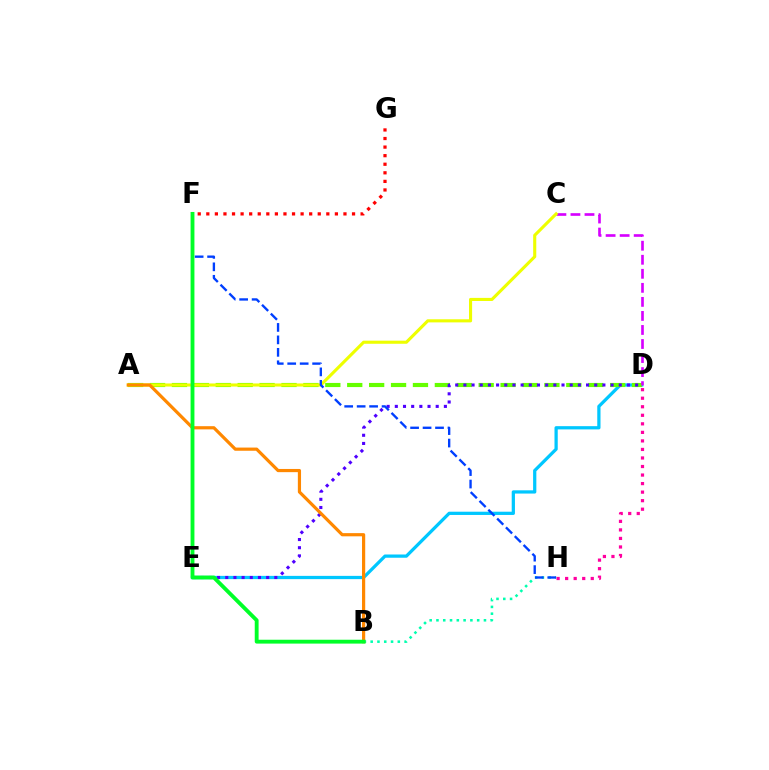{('D', 'E'): [{'color': '#00c7ff', 'line_style': 'solid', 'thickness': 2.34}, {'color': '#4f00ff', 'line_style': 'dotted', 'thickness': 2.22}], ('A', 'D'): [{'color': '#66ff00', 'line_style': 'dashed', 'thickness': 2.98}], ('D', 'H'): [{'color': '#ff00a0', 'line_style': 'dotted', 'thickness': 2.32}], ('B', 'H'): [{'color': '#00ffaf', 'line_style': 'dotted', 'thickness': 1.84}], ('C', 'D'): [{'color': '#d600ff', 'line_style': 'dashed', 'thickness': 1.91}], ('F', 'G'): [{'color': '#ff0000', 'line_style': 'dotted', 'thickness': 2.33}], ('A', 'C'): [{'color': '#eeff00', 'line_style': 'solid', 'thickness': 2.24}], ('F', 'H'): [{'color': '#003fff', 'line_style': 'dashed', 'thickness': 1.69}], ('A', 'B'): [{'color': '#ff8800', 'line_style': 'solid', 'thickness': 2.3}], ('B', 'F'): [{'color': '#00ff27', 'line_style': 'solid', 'thickness': 2.78}]}